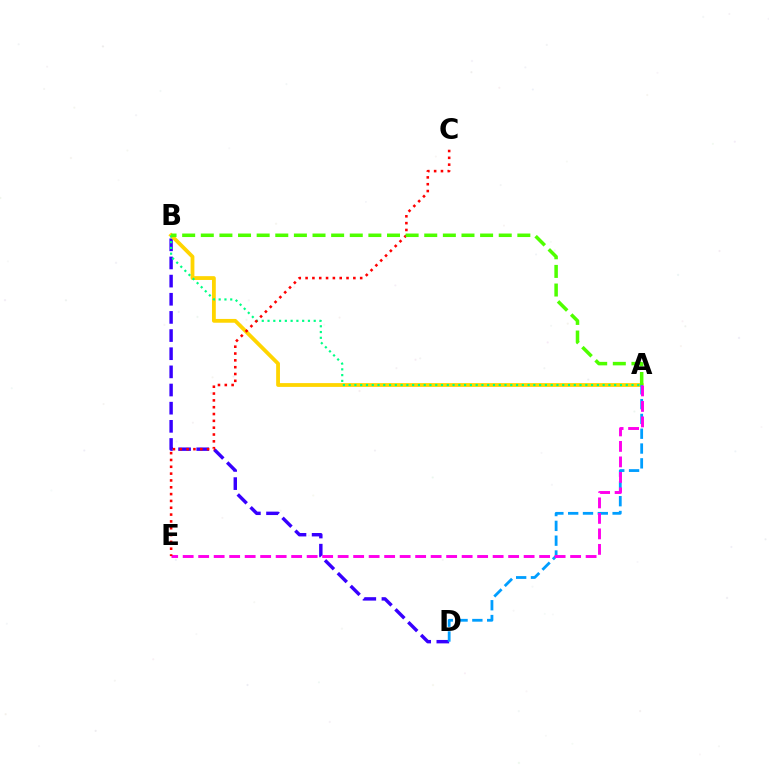{('B', 'D'): [{'color': '#3700ff', 'line_style': 'dashed', 'thickness': 2.47}], ('A', 'B'): [{'color': '#ffd500', 'line_style': 'solid', 'thickness': 2.73}, {'color': '#00ff86', 'line_style': 'dotted', 'thickness': 1.57}, {'color': '#4fff00', 'line_style': 'dashed', 'thickness': 2.53}], ('A', 'D'): [{'color': '#009eff', 'line_style': 'dashed', 'thickness': 2.01}], ('A', 'E'): [{'color': '#ff00ed', 'line_style': 'dashed', 'thickness': 2.11}], ('C', 'E'): [{'color': '#ff0000', 'line_style': 'dotted', 'thickness': 1.85}]}